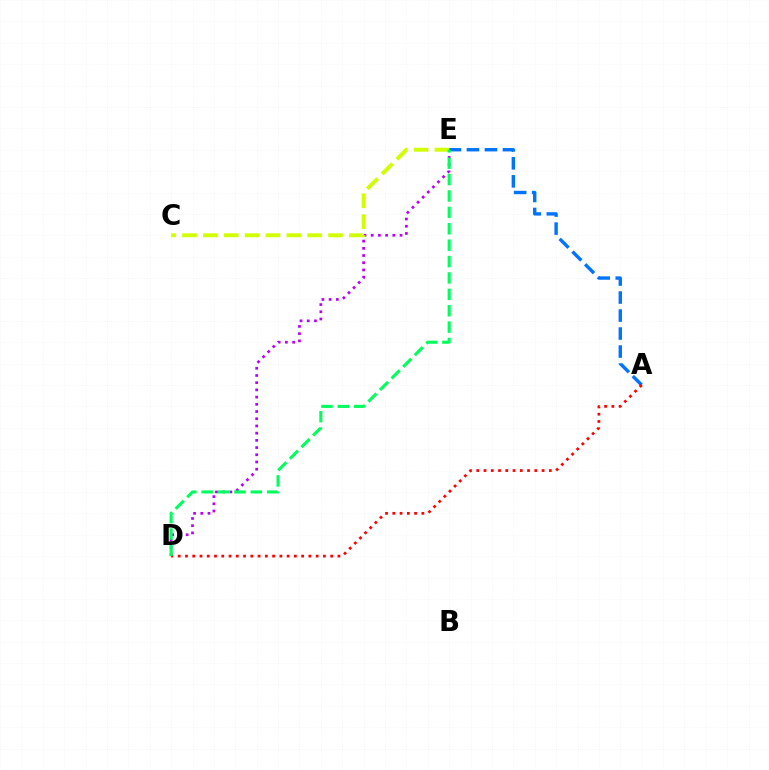{('D', 'E'): [{'color': '#b900ff', 'line_style': 'dotted', 'thickness': 1.96}, {'color': '#00ff5c', 'line_style': 'dashed', 'thickness': 2.23}], ('A', 'E'): [{'color': '#0074ff', 'line_style': 'dashed', 'thickness': 2.45}], ('C', 'E'): [{'color': '#d1ff00', 'line_style': 'dashed', 'thickness': 2.83}], ('A', 'D'): [{'color': '#ff0000', 'line_style': 'dotted', 'thickness': 1.97}]}